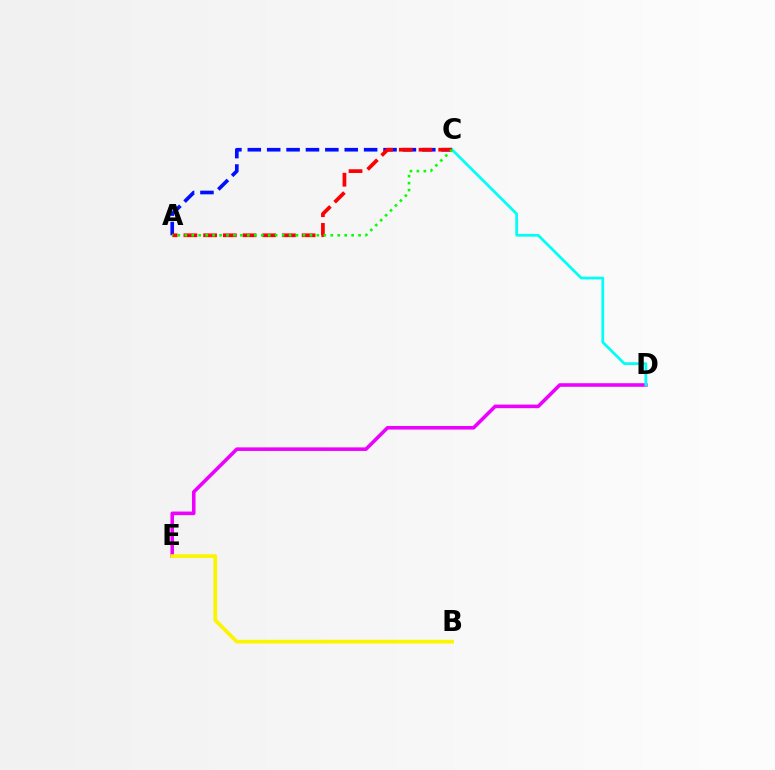{('D', 'E'): [{'color': '#ee00ff', 'line_style': 'solid', 'thickness': 2.57}], ('B', 'E'): [{'color': '#fcf500', 'line_style': 'solid', 'thickness': 2.68}], ('A', 'C'): [{'color': '#0010ff', 'line_style': 'dashed', 'thickness': 2.63}, {'color': '#ff0000', 'line_style': 'dashed', 'thickness': 2.68}, {'color': '#08ff00', 'line_style': 'dotted', 'thickness': 1.89}], ('C', 'D'): [{'color': '#00fff6', 'line_style': 'solid', 'thickness': 1.97}]}